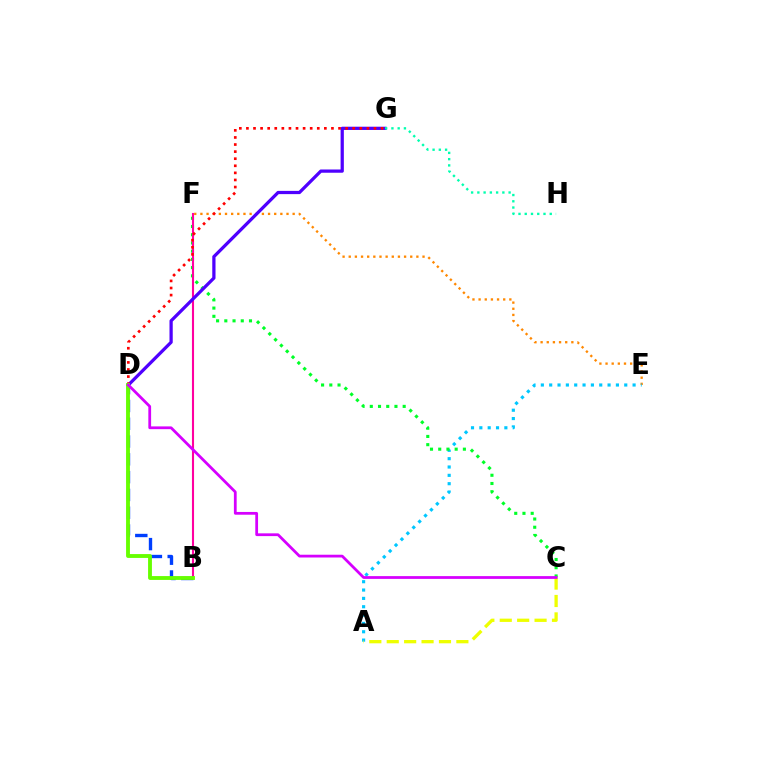{('E', 'F'): [{'color': '#ff8800', 'line_style': 'dotted', 'thickness': 1.67}], ('A', 'E'): [{'color': '#00c7ff', 'line_style': 'dotted', 'thickness': 2.27}], ('C', 'F'): [{'color': '#00ff27', 'line_style': 'dotted', 'thickness': 2.23}], ('B', 'F'): [{'color': '#ff00a0', 'line_style': 'solid', 'thickness': 1.5}], ('D', 'G'): [{'color': '#4f00ff', 'line_style': 'solid', 'thickness': 2.34}, {'color': '#ff0000', 'line_style': 'dotted', 'thickness': 1.93}], ('G', 'H'): [{'color': '#00ffaf', 'line_style': 'dotted', 'thickness': 1.7}], ('B', 'D'): [{'color': '#003fff', 'line_style': 'dashed', 'thickness': 2.42}, {'color': '#66ff00', 'line_style': 'solid', 'thickness': 2.78}], ('A', 'C'): [{'color': '#eeff00', 'line_style': 'dashed', 'thickness': 2.37}], ('C', 'D'): [{'color': '#d600ff', 'line_style': 'solid', 'thickness': 1.99}]}